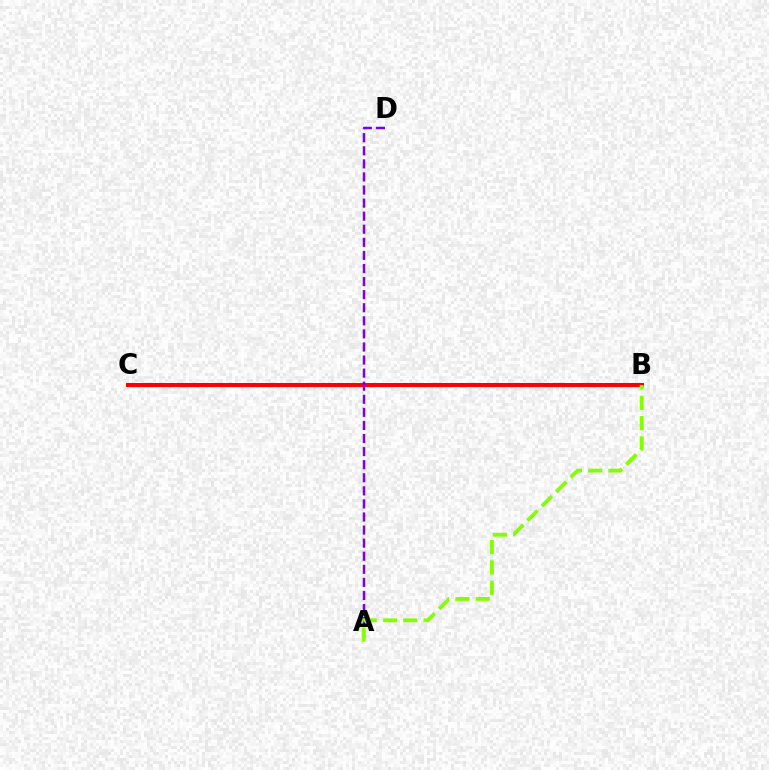{('B', 'C'): [{'color': '#00fff6', 'line_style': 'solid', 'thickness': 2.38}, {'color': '#ff0000', 'line_style': 'solid', 'thickness': 2.89}], ('A', 'D'): [{'color': '#7200ff', 'line_style': 'dashed', 'thickness': 1.78}], ('A', 'B'): [{'color': '#84ff00', 'line_style': 'dashed', 'thickness': 2.76}]}